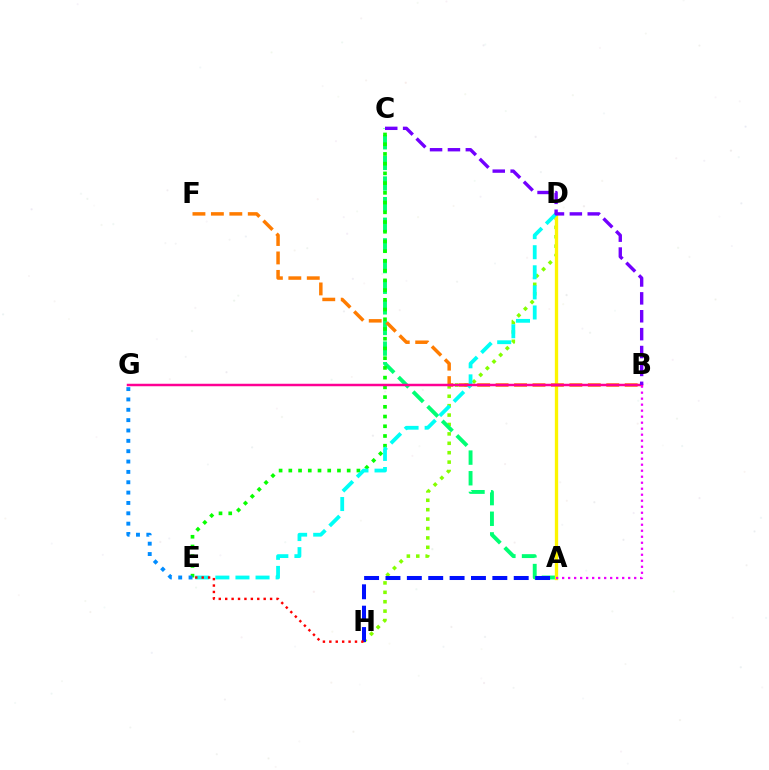{('D', 'H'): [{'color': '#84ff00', 'line_style': 'dotted', 'thickness': 2.56}], ('A', 'C'): [{'color': '#00ff74', 'line_style': 'dashed', 'thickness': 2.8}], ('C', 'E'): [{'color': '#08ff00', 'line_style': 'dotted', 'thickness': 2.64}], ('A', 'D'): [{'color': '#fcf500', 'line_style': 'solid', 'thickness': 2.39}], ('B', 'F'): [{'color': '#ff7c00', 'line_style': 'dashed', 'thickness': 2.51}], ('D', 'E'): [{'color': '#00fff6', 'line_style': 'dashed', 'thickness': 2.73}], ('A', 'H'): [{'color': '#0010ff', 'line_style': 'dashed', 'thickness': 2.9}], ('B', 'G'): [{'color': '#ff0094', 'line_style': 'solid', 'thickness': 1.79}], ('E', 'H'): [{'color': '#ff0000', 'line_style': 'dotted', 'thickness': 1.74}], ('B', 'C'): [{'color': '#7200ff', 'line_style': 'dashed', 'thickness': 2.43}], ('A', 'B'): [{'color': '#ee00ff', 'line_style': 'dotted', 'thickness': 1.63}], ('E', 'G'): [{'color': '#008cff', 'line_style': 'dotted', 'thickness': 2.81}]}